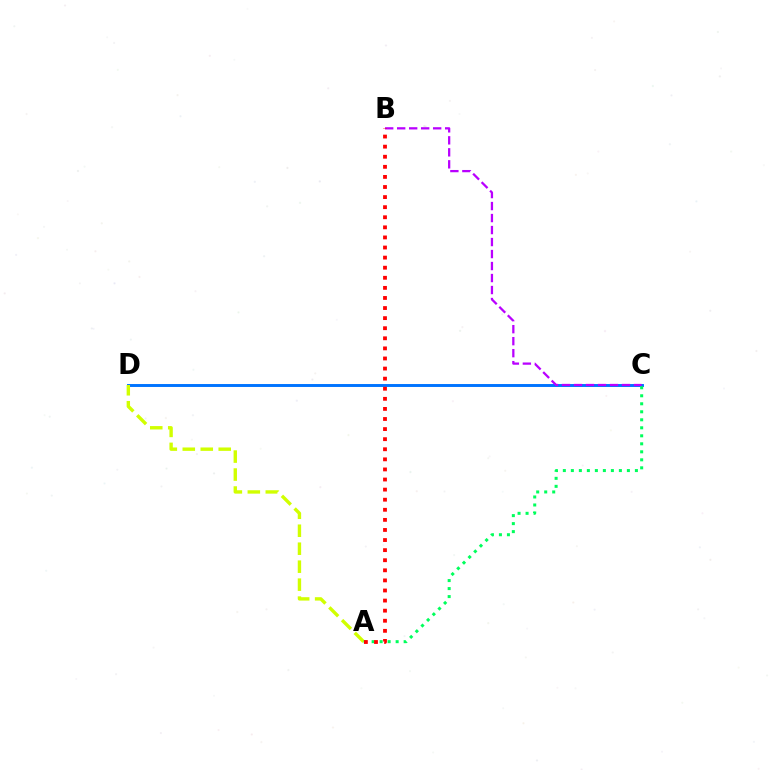{('C', 'D'): [{'color': '#0074ff', 'line_style': 'solid', 'thickness': 2.11}], ('B', 'C'): [{'color': '#b900ff', 'line_style': 'dashed', 'thickness': 1.63}], ('A', 'D'): [{'color': '#d1ff00', 'line_style': 'dashed', 'thickness': 2.44}], ('A', 'C'): [{'color': '#00ff5c', 'line_style': 'dotted', 'thickness': 2.18}], ('A', 'B'): [{'color': '#ff0000', 'line_style': 'dotted', 'thickness': 2.74}]}